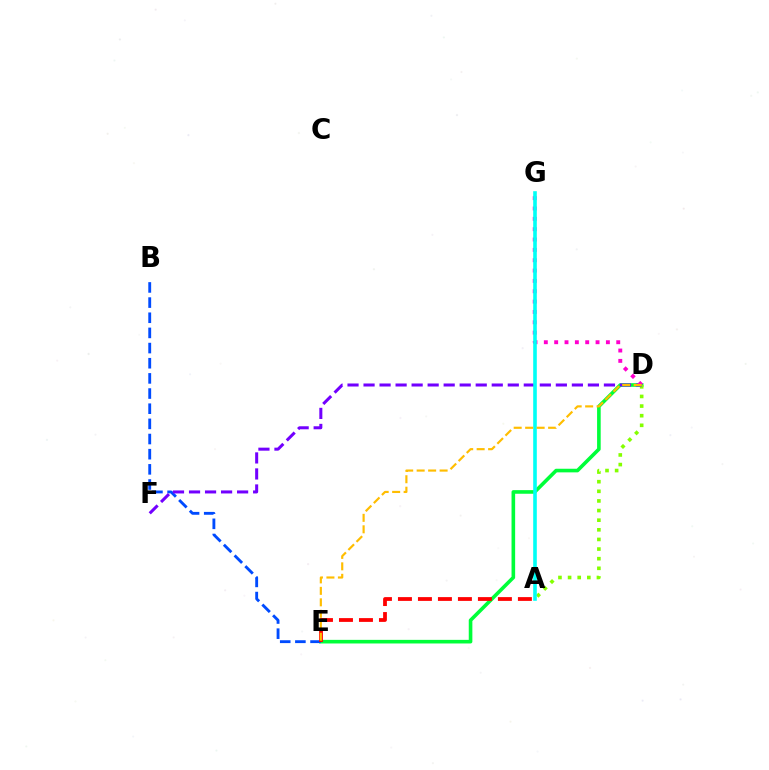{('D', 'E'): [{'color': '#00ff39', 'line_style': 'solid', 'thickness': 2.6}, {'color': '#ffbd00', 'line_style': 'dashed', 'thickness': 1.56}], ('A', 'D'): [{'color': '#84ff00', 'line_style': 'dotted', 'thickness': 2.61}], ('B', 'E'): [{'color': '#004bff', 'line_style': 'dashed', 'thickness': 2.06}], ('D', 'F'): [{'color': '#7200ff', 'line_style': 'dashed', 'thickness': 2.18}], ('D', 'G'): [{'color': '#ff00cf', 'line_style': 'dotted', 'thickness': 2.81}], ('A', 'G'): [{'color': '#00fff6', 'line_style': 'solid', 'thickness': 2.6}], ('A', 'E'): [{'color': '#ff0000', 'line_style': 'dashed', 'thickness': 2.72}]}